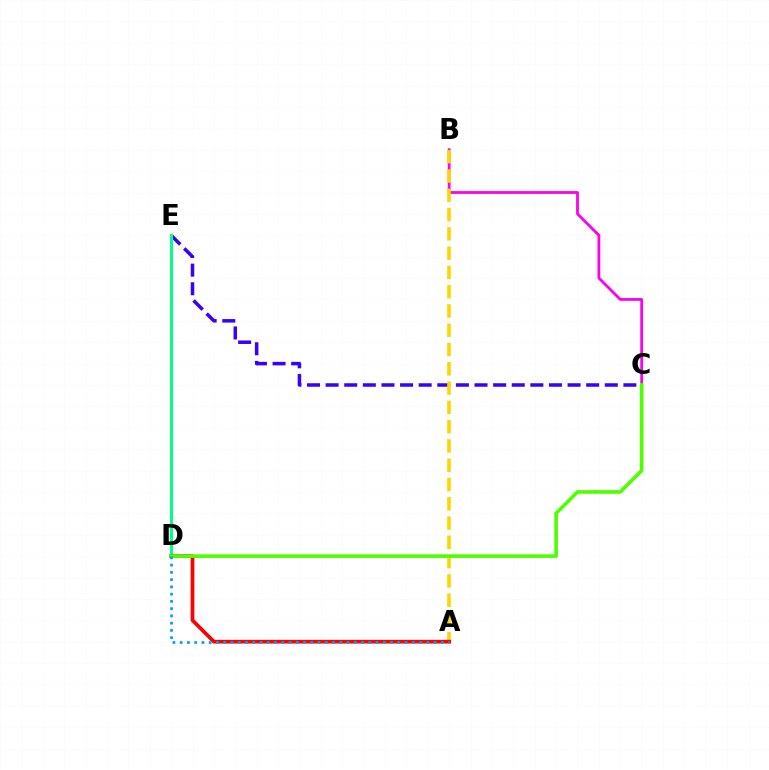{('B', 'C'): [{'color': '#ff00ed', 'line_style': 'solid', 'thickness': 2.01}], ('C', 'E'): [{'color': '#3700ff', 'line_style': 'dashed', 'thickness': 2.53}], ('D', 'E'): [{'color': '#00ff86', 'line_style': 'solid', 'thickness': 2.13}], ('A', 'B'): [{'color': '#ffd500', 'line_style': 'dashed', 'thickness': 2.62}], ('A', 'D'): [{'color': '#ff0000', 'line_style': 'solid', 'thickness': 2.67}, {'color': '#009eff', 'line_style': 'dotted', 'thickness': 1.97}], ('C', 'D'): [{'color': '#4fff00', 'line_style': 'solid', 'thickness': 2.61}]}